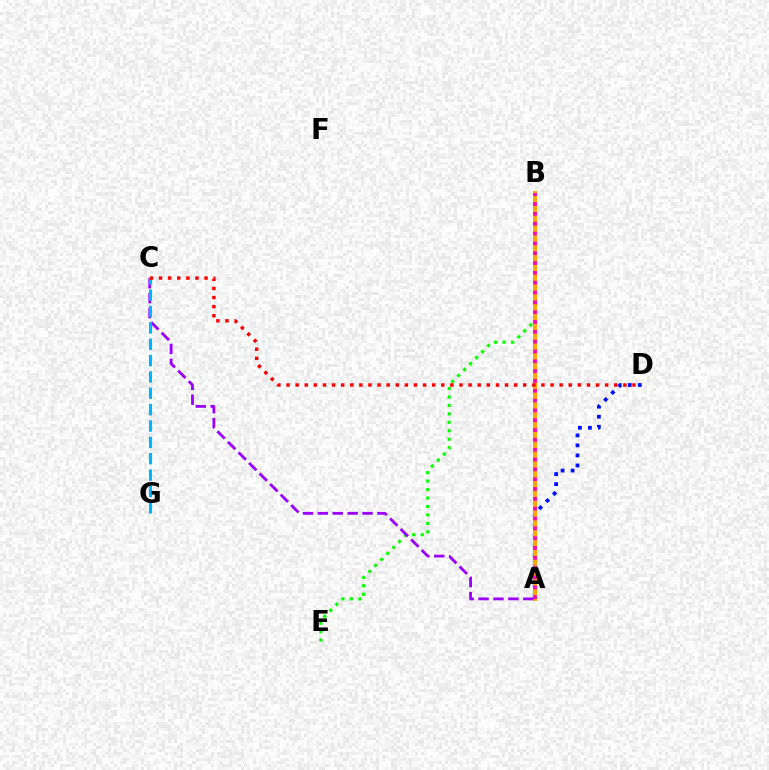{('A', 'B'): [{'color': '#00ff9d', 'line_style': 'dotted', 'thickness': 2.91}, {'color': '#b3ff00', 'line_style': 'dashed', 'thickness': 2.49}, {'color': '#ffa500', 'line_style': 'solid', 'thickness': 2.85}, {'color': '#ff00bd', 'line_style': 'dotted', 'thickness': 2.67}], ('A', 'D'): [{'color': '#0010ff', 'line_style': 'dotted', 'thickness': 2.72}], ('B', 'E'): [{'color': '#08ff00', 'line_style': 'dotted', 'thickness': 2.3}], ('A', 'C'): [{'color': '#9b00ff', 'line_style': 'dashed', 'thickness': 2.03}], ('C', 'G'): [{'color': '#00b5ff', 'line_style': 'dashed', 'thickness': 2.22}], ('C', 'D'): [{'color': '#ff0000', 'line_style': 'dotted', 'thickness': 2.47}]}